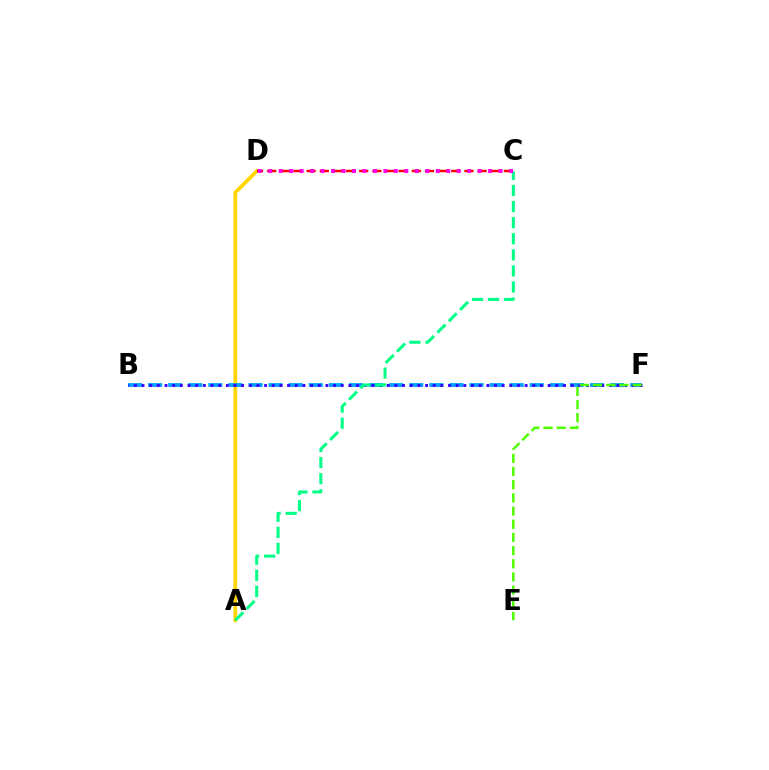{('A', 'D'): [{'color': '#ffd500', 'line_style': 'solid', 'thickness': 2.66}], ('B', 'F'): [{'color': '#009eff', 'line_style': 'dashed', 'thickness': 2.73}, {'color': '#3700ff', 'line_style': 'dotted', 'thickness': 2.08}], ('C', 'D'): [{'color': '#ff0000', 'line_style': 'dashed', 'thickness': 1.79}, {'color': '#ff00ed', 'line_style': 'dotted', 'thickness': 2.84}], ('E', 'F'): [{'color': '#4fff00', 'line_style': 'dashed', 'thickness': 1.79}], ('A', 'C'): [{'color': '#00ff86', 'line_style': 'dashed', 'thickness': 2.18}]}